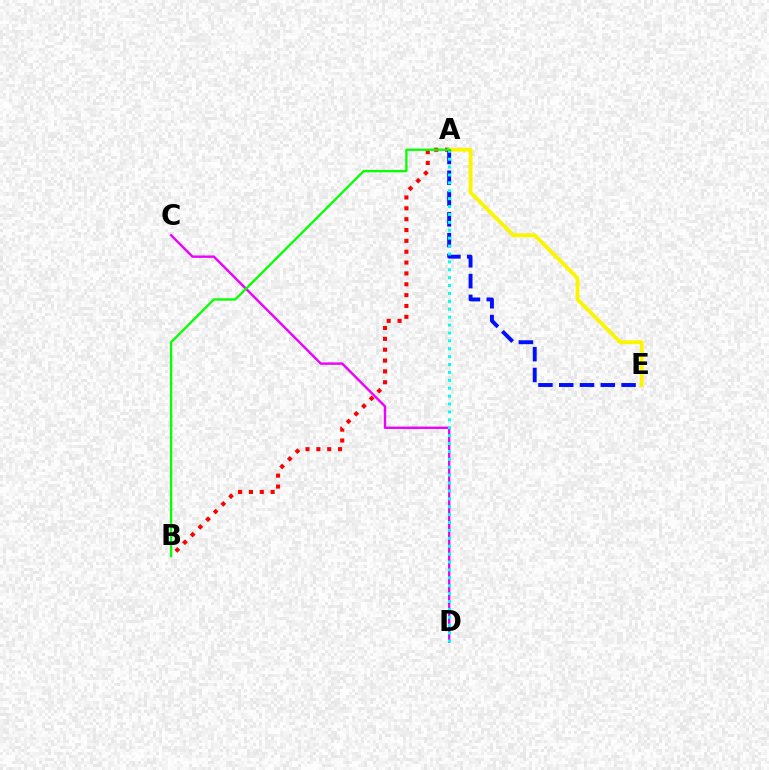{('A', 'B'): [{'color': '#ff0000', 'line_style': 'dotted', 'thickness': 2.95}, {'color': '#08ff00', 'line_style': 'solid', 'thickness': 1.67}], ('C', 'D'): [{'color': '#ee00ff', 'line_style': 'solid', 'thickness': 1.73}], ('A', 'E'): [{'color': '#fcf500', 'line_style': 'solid', 'thickness': 2.78}, {'color': '#0010ff', 'line_style': 'dashed', 'thickness': 2.82}], ('A', 'D'): [{'color': '#00fff6', 'line_style': 'dotted', 'thickness': 2.15}]}